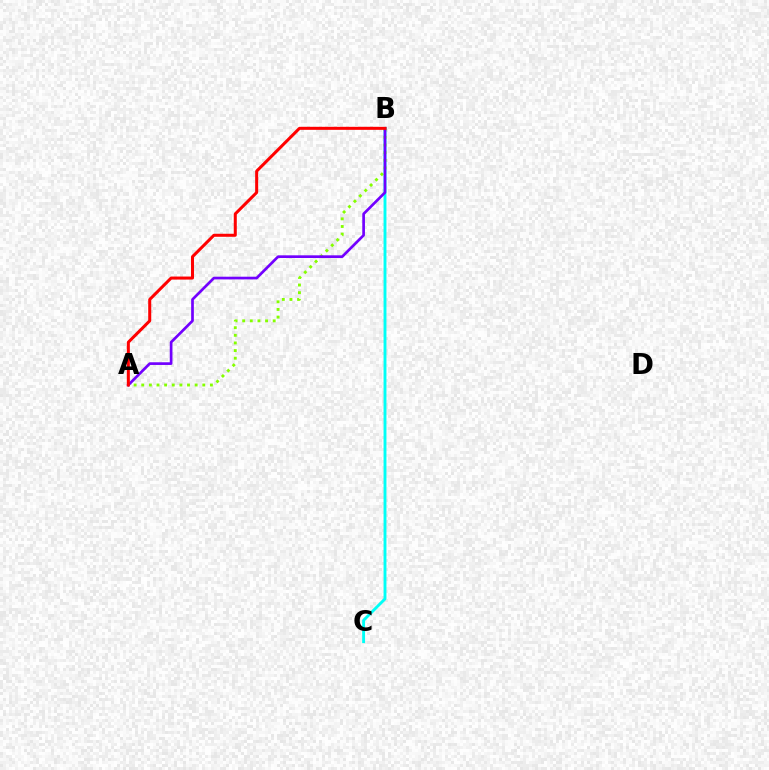{('B', 'C'): [{'color': '#00fff6', 'line_style': 'solid', 'thickness': 2.08}], ('A', 'B'): [{'color': '#84ff00', 'line_style': 'dotted', 'thickness': 2.07}, {'color': '#7200ff', 'line_style': 'solid', 'thickness': 1.94}, {'color': '#ff0000', 'line_style': 'solid', 'thickness': 2.18}]}